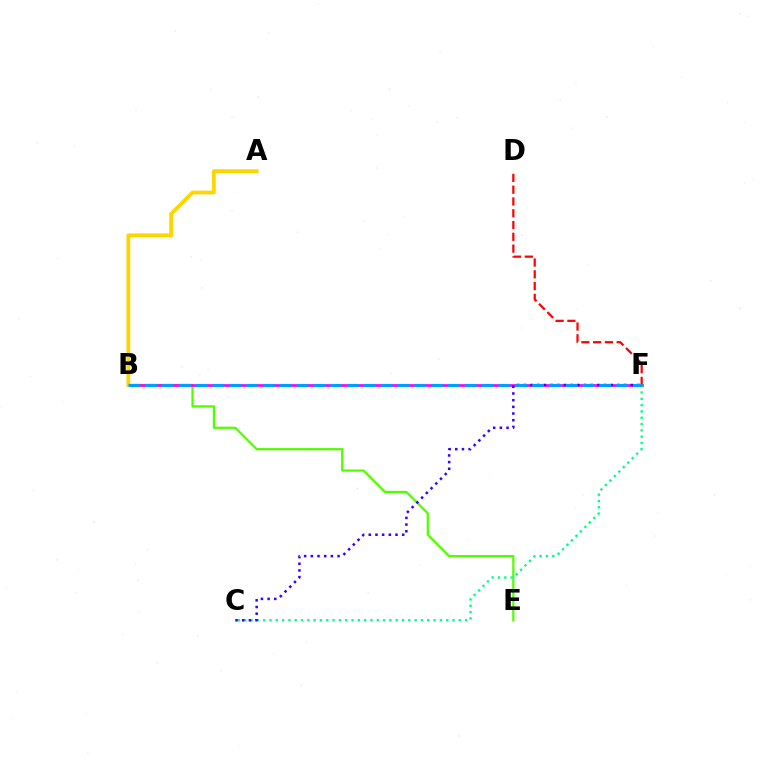{('B', 'E'): [{'color': '#4fff00', 'line_style': 'solid', 'thickness': 1.6}], ('B', 'F'): [{'color': '#ff00ed', 'line_style': 'solid', 'thickness': 1.94}, {'color': '#009eff', 'line_style': 'dashed', 'thickness': 2.28}], ('A', 'B'): [{'color': '#ffd500', 'line_style': 'solid', 'thickness': 2.71}], ('D', 'F'): [{'color': '#ff0000', 'line_style': 'dashed', 'thickness': 1.6}], ('C', 'F'): [{'color': '#00ff86', 'line_style': 'dotted', 'thickness': 1.71}, {'color': '#3700ff', 'line_style': 'dotted', 'thickness': 1.82}]}